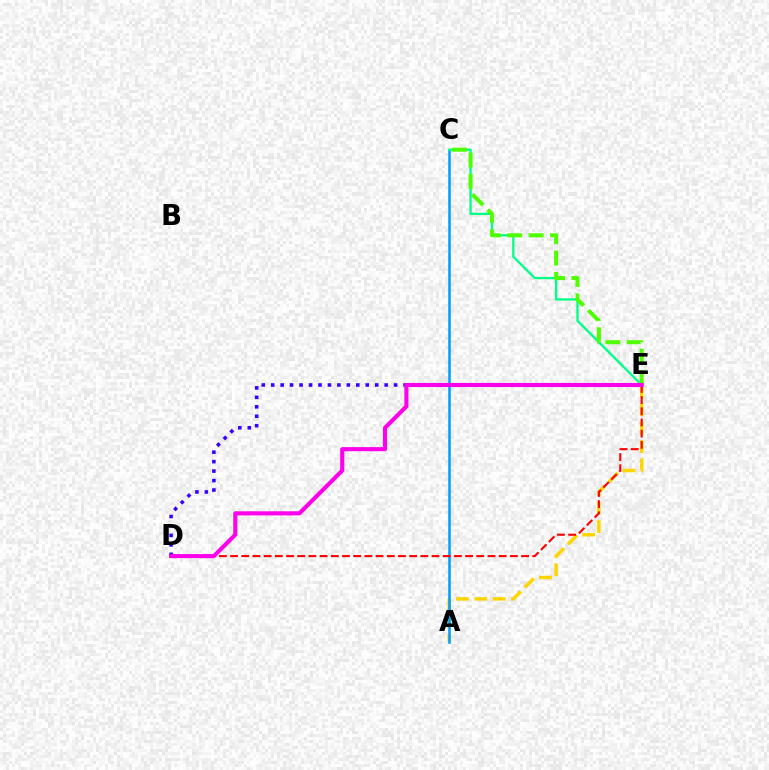{('A', 'E'): [{'color': '#ffd500', 'line_style': 'dashed', 'thickness': 2.5}], ('A', 'C'): [{'color': '#009eff', 'line_style': 'solid', 'thickness': 1.82}], ('D', 'E'): [{'color': '#3700ff', 'line_style': 'dotted', 'thickness': 2.57}, {'color': '#ff0000', 'line_style': 'dashed', 'thickness': 1.52}, {'color': '#ff00ed', 'line_style': 'solid', 'thickness': 2.96}], ('C', 'E'): [{'color': '#00ff86', 'line_style': 'solid', 'thickness': 1.66}, {'color': '#4fff00', 'line_style': 'dashed', 'thickness': 2.91}]}